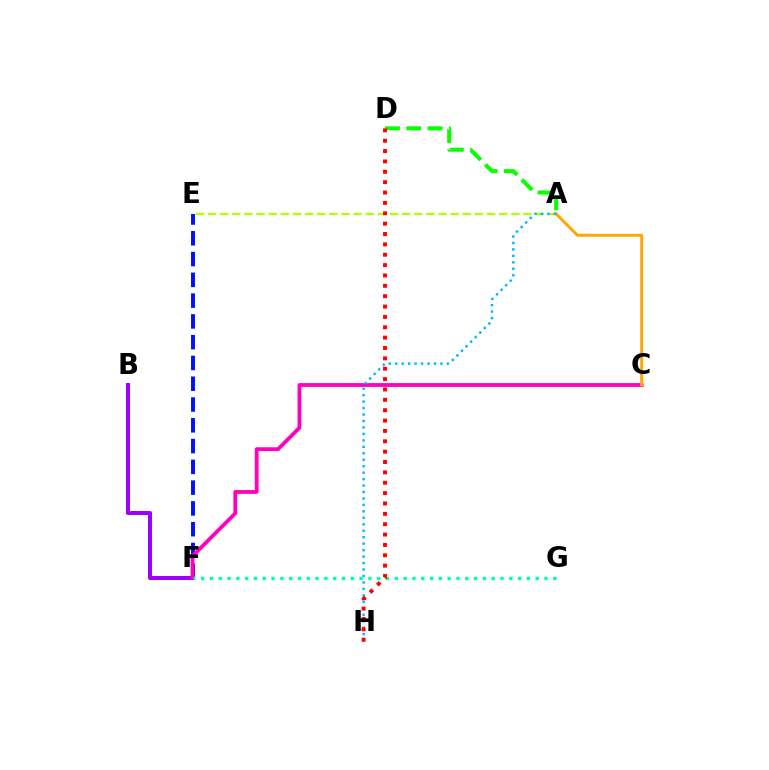{('E', 'F'): [{'color': '#0010ff', 'line_style': 'dashed', 'thickness': 2.82}], ('B', 'F'): [{'color': '#9b00ff', 'line_style': 'solid', 'thickness': 2.88}], ('C', 'F'): [{'color': '#ff00bd', 'line_style': 'solid', 'thickness': 2.73}], ('A', 'C'): [{'color': '#ffa500', 'line_style': 'solid', 'thickness': 2.1}], ('A', 'E'): [{'color': '#b3ff00', 'line_style': 'dashed', 'thickness': 1.65}], ('F', 'G'): [{'color': '#00ff9d', 'line_style': 'dotted', 'thickness': 2.39}], ('A', 'D'): [{'color': '#08ff00', 'line_style': 'dashed', 'thickness': 2.9}], ('A', 'H'): [{'color': '#00b5ff', 'line_style': 'dotted', 'thickness': 1.75}], ('D', 'H'): [{'color': '#ff0000', 'line_style': 'dotted', 'thickness': 2.82}]}